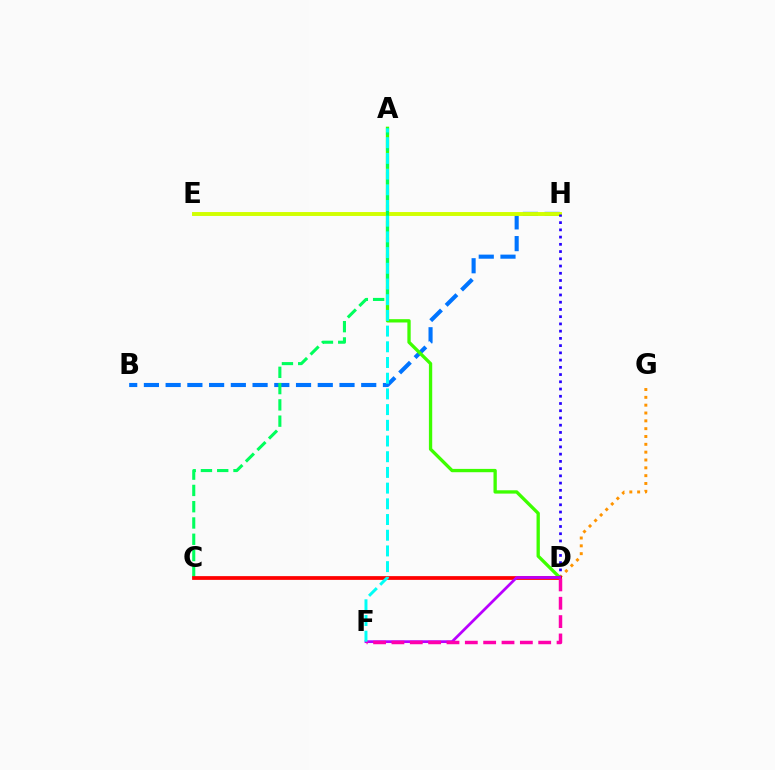{('D', 'G'): [{'color': '#ff9400', 'line_style': 'dotted', 'thickness': 2.13}], ('B', 'H'): [{'color': '#0074ff', 'line_style': 'dashed', 'thickness': 2.95}], ('A', 'D'): [{'color': '#3dff00', 'line_style': 'solid', 'thickness': 2.39}], ('E', 'H'): [{'color': '#d1ff00', 'line_style': 'solid', 'thickness': 2.82}], ('A', 'C'): [{'color': '#00ff5c', 'line_style': 'dashed', 'thickness': 2.21}], ('D', 'H'): [{'color': '#2500ff', 'line_style': 'dotted', 'thickness': 1.97}], ('C', 'D'): [{'color': '#ff0000', 'line_style': 'solid', 'thickness': 2.7}], ('D', 'F'): [{'color': '#b900ff', 'line_style': 'solid', 'thickness': 1.97}, {'color': '#ff00ac', 'line_style': 'dashed', 'thickness': 2.49}], ('A', 'F'): [{'color': '#00fff6', 'line_style': 'dashed', 'thickness': 2.13}]}